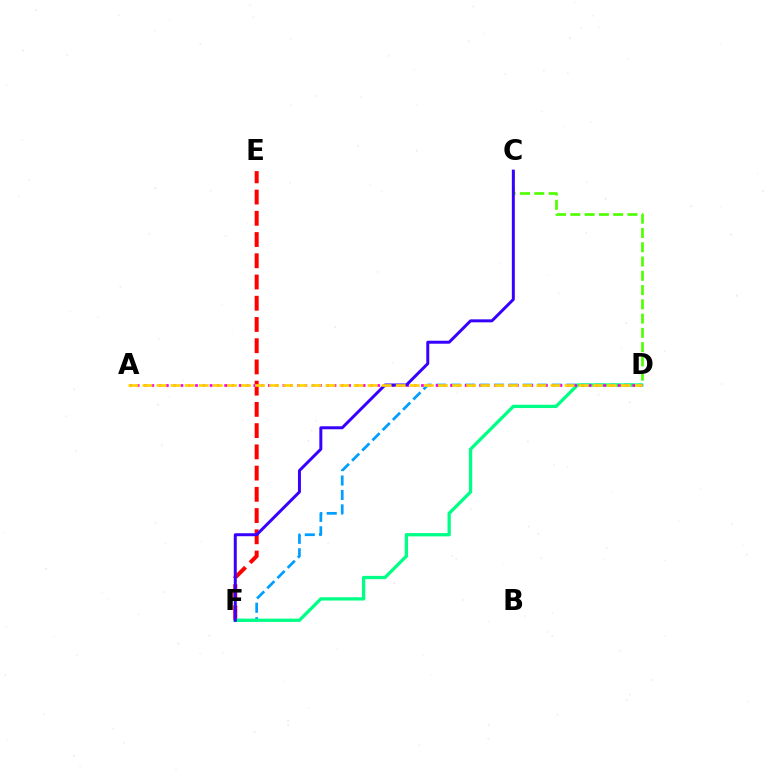{('D', 'F'): [{'color': '#009eff', 'line_style': 'dashed', 'thickness': 1.96}, {'color': '#00ff86', 'line_style': 'solid', 'thickness': 2.36}], ('E', 'F'): [{'color': '#ff0000', 'line_style': 'dashed', 'thickness': 2.88}], ('C', 'D'): [{'color': '#4fff00', 'line_style': 'dashed', 'thickness': 1.94}], ('A', 'D'): [{'color': '#ff00ed', 'line_style': 'dotted', 'thickness': 1.98}, {'color': '#ffd500', 'line_style': 'dashed', 'thickness': 1.91}], ('C', 'F'): [{'color': '#3700ff', 'line_style': 'solid', 'thickness': 2.14}]}